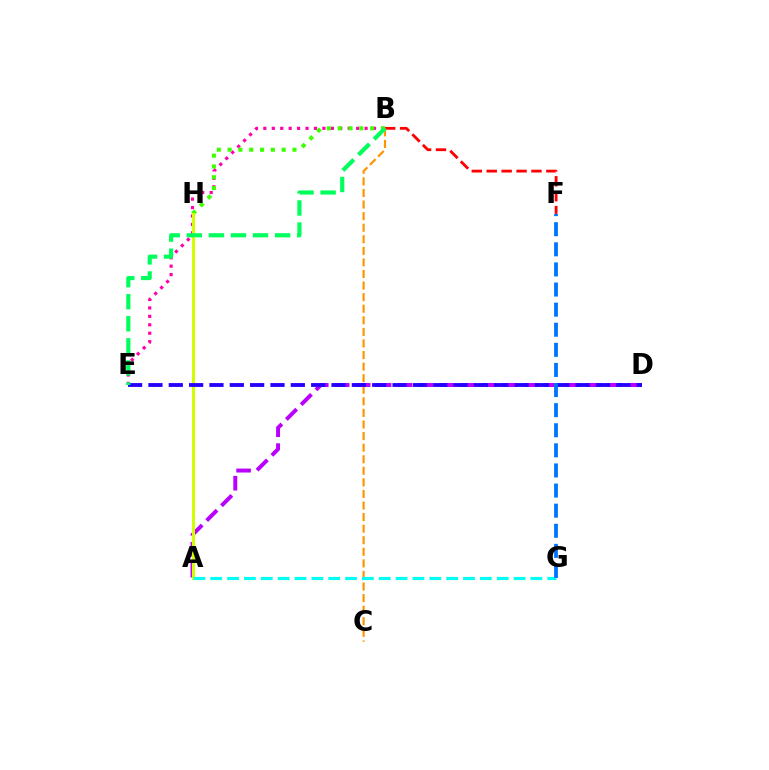{('B', 'F'): [{'color': '#ff0000', 'line_style': 'dashed', 'thickness': 2.03}], ('B', 'E'): [{'color': '#ff00ac', 'line_style': 'dotted', 'thickness': 2.29}, {'color': '#00ff5c', 'line_style': 'dashed', 'thickness': 3.0}], ('A', 'D'): [{'color': '#b900ff', 'line_style': 'dashed', 'thickness': 2.84}], ('B', 'H'): [{'color': '#3dff00', 'line_style': 'dotted', 'thickness': 2.94}], ('A', 'H'): [{'color': '#d1ff00', 'line_style': 'solid', 'thickness': 2.17}], ('B', 'C'): [{'color': '#ff9400', 'line_style': 'dashed', 'thickness': 1.57}], ('A', 'G'): [{'color': '#00fff6', 'line_style': 'dashed', 'thickness': 2.29}], ('D', 'E'): [{'color': '#2500ff', 'line_style': 'dashed', 'thickness': 2.76}], ('F', 'G'): [{'color': '#0074ff', 'line_style': 'dashed', 'thickness': 2.73}]}